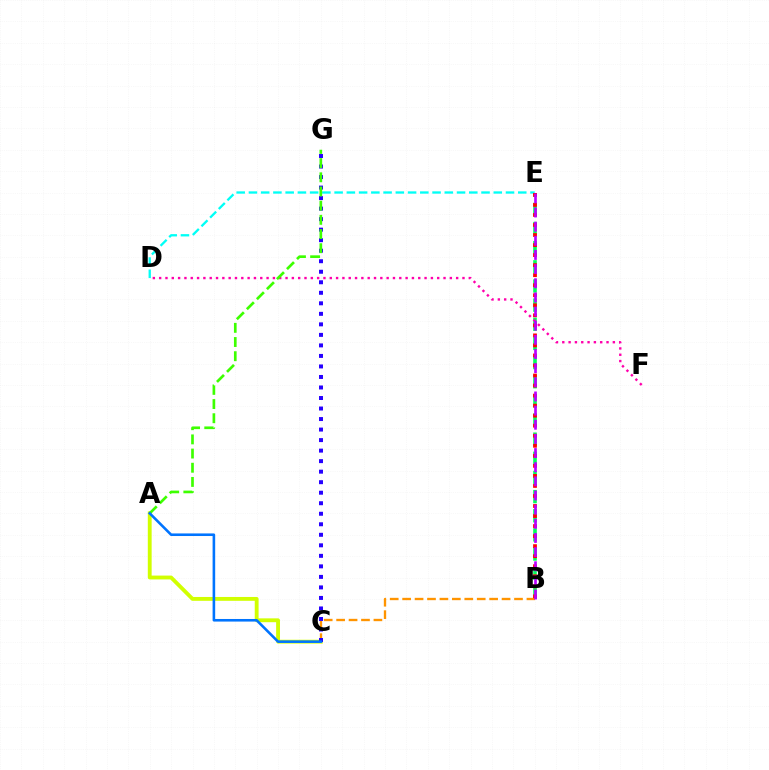{('B', 'E'): [{'color': '#00ff5c', 'line_style': 'dashed', 'thickness': 2.6}, {'color': '#ff0000', 'line_style': 'dotted', 'thickness': 2.73}, {'color': '#b900ff', 'line_style': 'dashed', 'thickness': 1.92}], ('B', 'C'): [{'color': '#ff9400', 'line_style': 'dashed', 'thickness': 1.69}], ('D', 'F'): [{'color': '#ff00ac', 'line_style': 'dotted', 'thickness': 1.72}], ('D', 'E'): [{'color': '#00fff6', 'line_style': 'dashed', 'thickness': 1.66}], ('A', 'C'): [{'color': '#d1ff00', 'line_style': 'solid', 'thickness': 2.77}, {'color': '#0074ff', 'line_style': 'solid', 'thickness': 1.87}], ('C', 'G'): [{'color': '#2500ff', 'line_style': 'dotted', 'thickness': 2.86}], ('A', 'G'): [{'color': '#3dff00', 'line_style': 'dashed', 'thickness': 1.93}]}